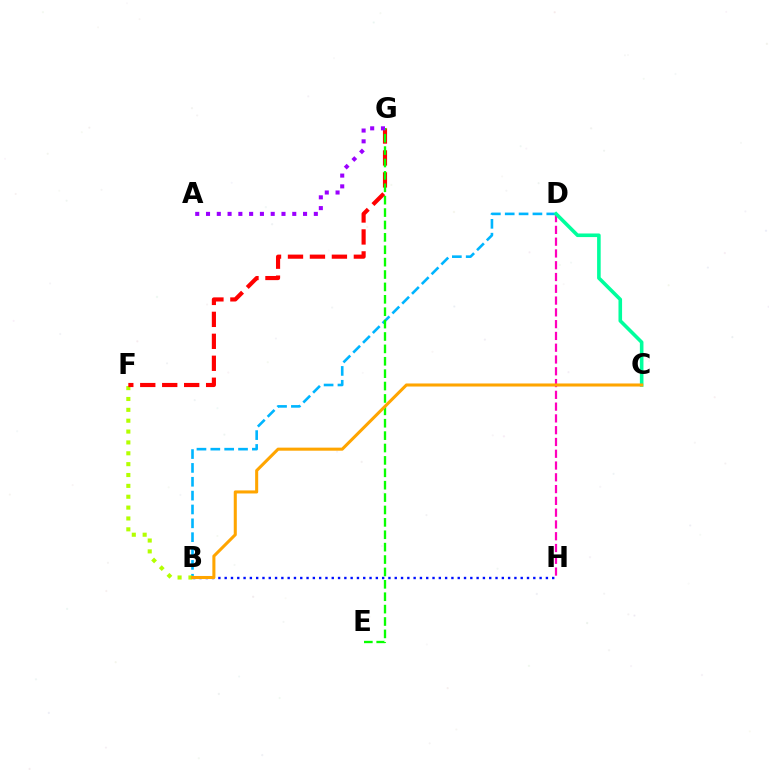{('B', 'D'): [{'color': '#00b5ff', 'line_style': 'dashed', 'thickness': 1.88}], ('D', 'H'): [{'color': '#ff00bd', 'line_style': 'dashed', 'thickness': 1.6}], ('B', 'F'): [{'color': '#b3ff00', 'line_style': 'dotted', 'thickness': 2.95}], ('B', 'H'): [{'color': '#0010ff', 'line_style': 'dotted', 'thickness': 1.71}], ('C', 'D'): [{'color': '#00ff9d', 'line_style': 'solid', 'thickness': 2.59}], ('F', 'G'): [{'color': '#ff0000', 'line_style': 'dashed', 'thickness': 2.98}], ('E', 'G'): [{'color': '#08ff00', 'line_style': 'dashed', 'thickness': 1.68}], ('A', 'G'): [{'color': '#9b00ff', 'line_style': 'dotted', 'thickness': 2.93}], ('B', 'C'): [{'color': '#ffa500', 'line_style': 'solid', 'thickness': 2.2}]}